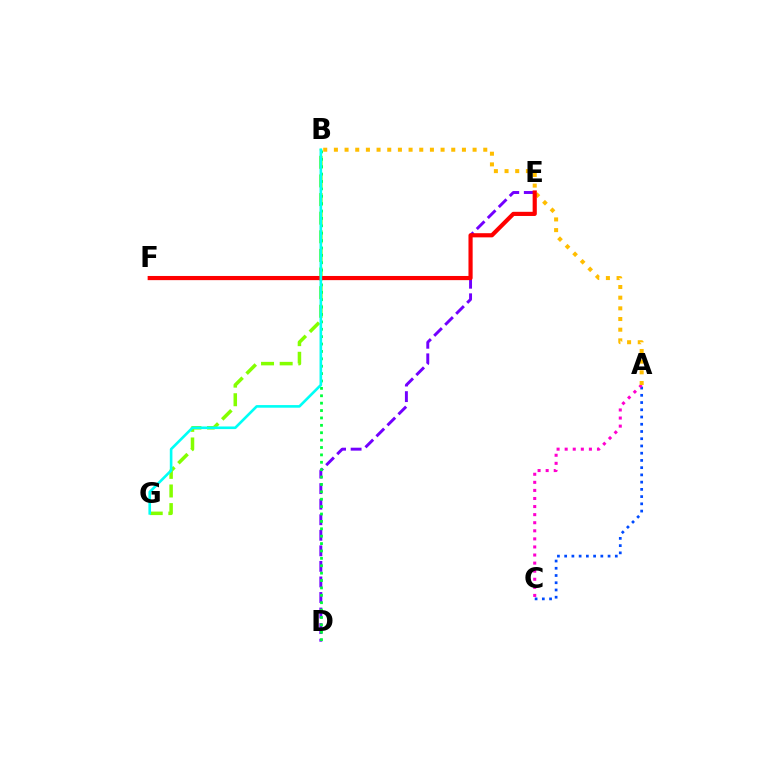{('D', 'E'): [{'color': '#7200ff', 'line_style': 'dashed', 'thickness': 2.11}], ('A', 'C'): [{'color': '#004bff', 'line_style': 'dotted', 'thickness': 1.97}, {'color': '#ff00cf', 'line_style': 'dotted', 'thickness': 2.19}], ('B', 'G'): [{'color': '#84ff00', 'line_style': 'dashed', 'thickness': 2.53}, {'color': '#00fff6', 'line_style': 'solid', 'thickness': 1.89}], ('B', 'D'): [{'color': '#00ff39', 'line_style': 'dotted', 'thickness': 2.01}], ('A', 'B'): [{'color': '#ffbd00', 'line_style': 'dotted', 'thickness': 2.9}], ('E', 'F'): [{'color': '#ff0000', 'line_style': 'solid', 'thickness': 3.0}]}